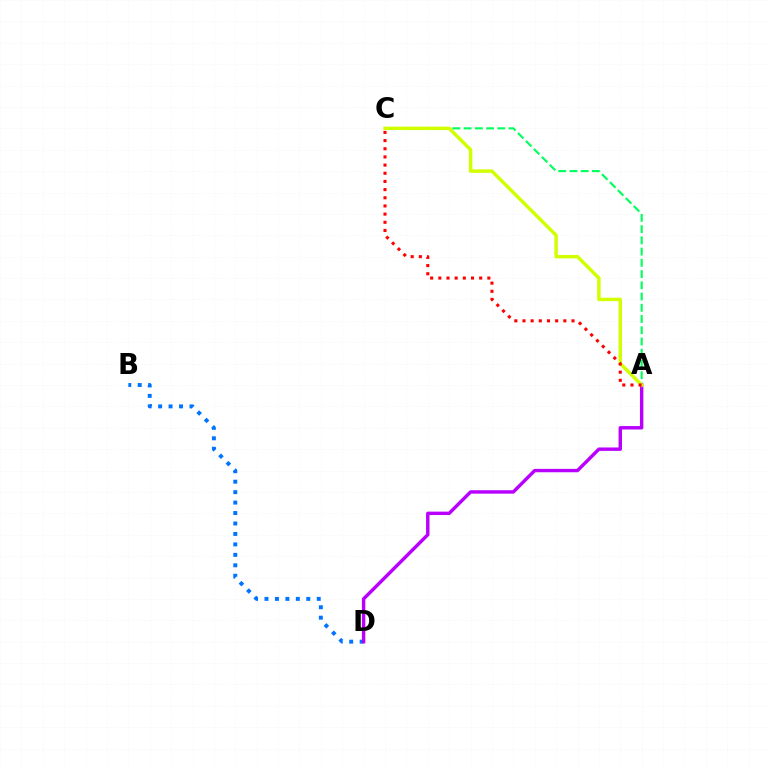{('A', 'C'): [{'color': '#00ff5c', 'line_style': 'dashed', 'thickness': 1.53}, {'color': '#d1ff00', 'line_style': 'solid', 'thickness': 2.47}, {'color': '#ff0000', 'line_style': 'dotted', 'thickness': 2.22}], ('B', 'D'): [{'color': '#0074ff', 'line_style': 'dotted', 'thickness': 2.84}], ('A', 'D'): [{'color': '#b900ff', 'line_style': 'solid', 'thickness': 2.46}]}